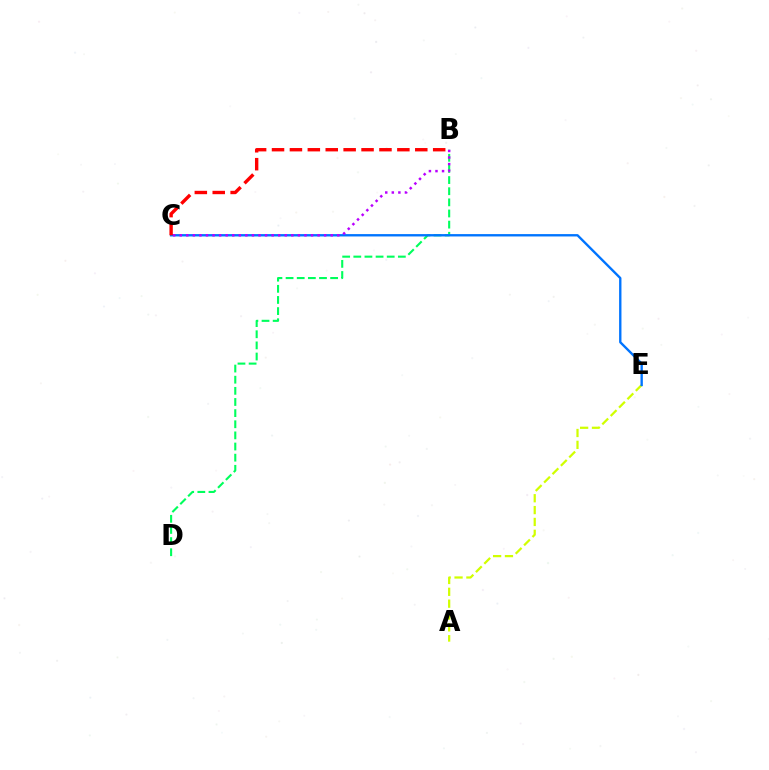{('B', 'D'): [{'color': '#00ff5c', 'line_style': 'dashed', 'thickness': 1.51}], ('A', 'E'): [{'color': '#d1ff00', 'line_style': 'dashed', 'thickness': 1.61}], ('C', 'E'): [{'color': '#0074ff', 'line_style': 'solid', 'thickness': 1.7}], ('B', 'C'): [{'color': '#b900ff', 'line_style': 'dotted', 'thickness': 1.78}, {'color': '#ff0000', 'line_style': 'dashed', 'thickness': 2.43}]}